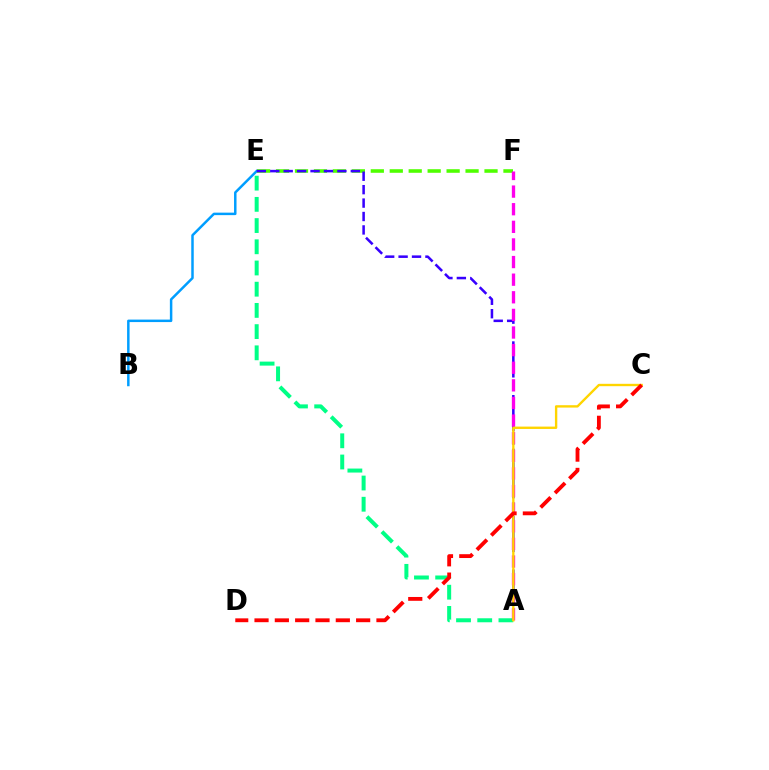{('B', 'E'): [{'color': '#009eff', 'line_style': 'solid', 'thickness': 1.79}], ('E', 'F'): [{'color': '#4fff00', 'line_style': 'dashed', 'thickness': 2.57}], ('A', 'E'): [{'color': '#3700ff', 'line_style': 'dashed', 'thickness': 1.82}, {'color': '#00ff86', 'line_style': 'dashed', 'thickness': 2.88}], ('A', 'F'): [{'color': '#ff00ed', 'line_style': 'dashed', 'thickness': 2.39}], ('A', 'C'): [{'color': '#ffd500', 'line_style': 'solid', 'thickness': 1.71}], ('C', 'D'): [{'color': '#ff0000', 'line_style': 'dashed', 'thickness': 2.76}]}